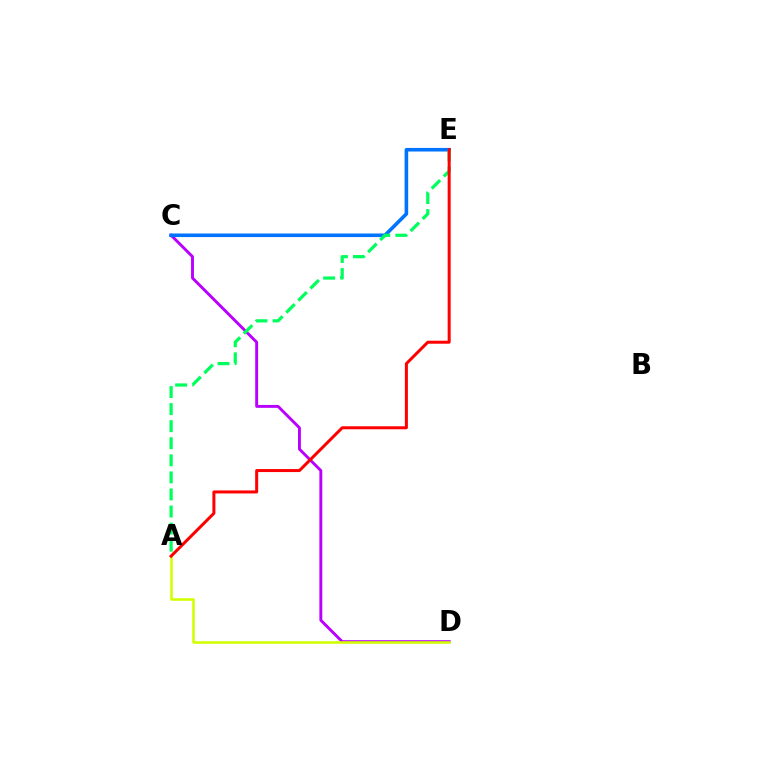{('C', 'D'): [{'color': '#b900ff', 'line_style': 'solid', 'thickness': 2.09}], ('C', 'E'): [{'color': '#0074ff', 'line_style': 'solid', 'thickness': 2.58}], ('A', 'D'): [{'color': '#d1ff00', 'line_style': 'solid', 'thickness': 1.84}], ('A', 'E'): [{'color': '#00ff5c', 'line_style': 'dashed', 'thickness': 2.32}, {'color': '#ff0000', 'line_style': 'solid', 'thickness': 2.17}]}